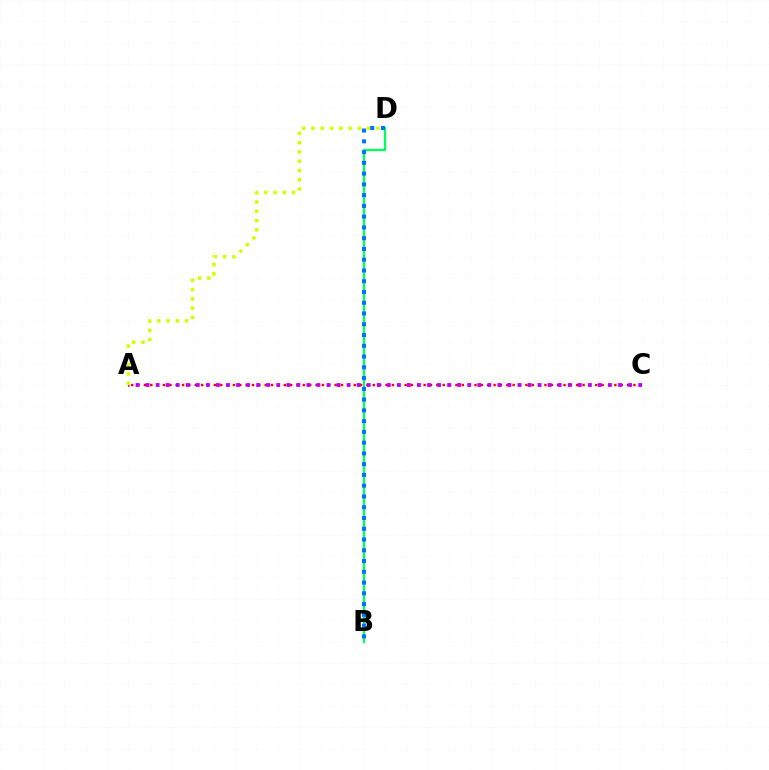{('A', 'C'): [{'color': '#ff0000', 'line_style': 'dotted', 'thickness': 1.73}, {'color': '#b900ff', 'line_style': 'dotted', 'thickness': 2.73}], ('A', 'D'): [{'color': '#d1ff00', 'line_style': 'dotted', 'thickness': 2.52}], ('B', 'D'): [{'color': '#00ff5c', 'line_style': 'solid', 'thickness': 1.65}, {'color': '#0074ff', 'line_style': 'dotted', 'thickness': 2.92}]}